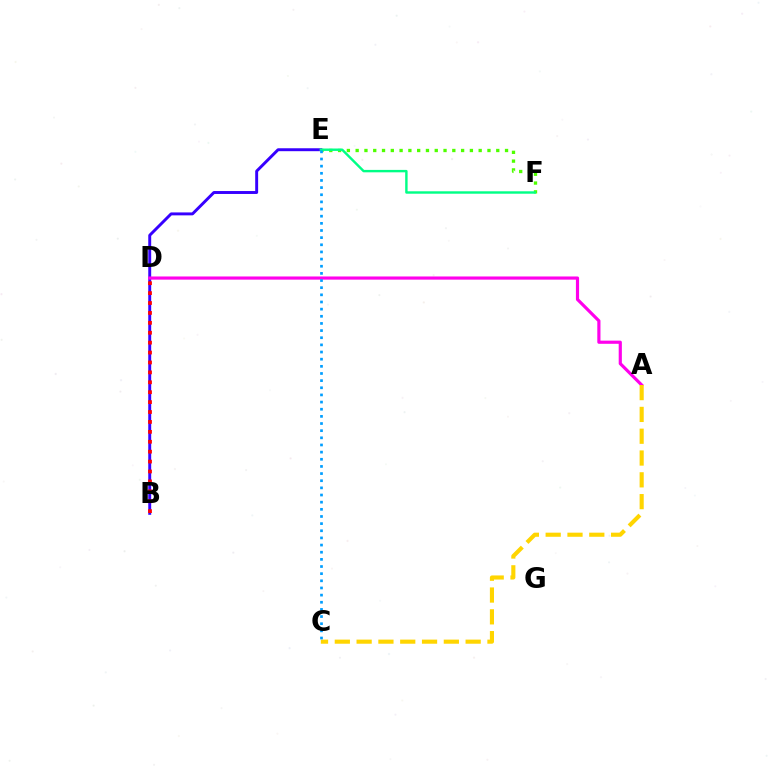{('E', 'F'): [{'color': '#4fff00', 'line_style': 'dotted', 'thickness': 2.39}, {'color': '#00ff86', 'line_style': 'solid', 'thickness': 1.74}], ('B', 'E'): [{'color': '#3700ff', 'line_style': 'solid', 'thickness': 2.11}], ('A', 'D'): [{'color': '#ff00ed', 'line_style': 'solid', 'thickness': 2.28}], ('A', 'C'): [{'color': '#ffd500', 'line_style': 'dashed', 'thickness': 2.96}], ('C', 'E'): [{'color': '#009eff', 'line_style': 'dotted', 'thickness': 1.94}], ('B', 'D'): [{'color': '#ff0000', 'line_style': 'dotted', 'thickness': 2.69}]}